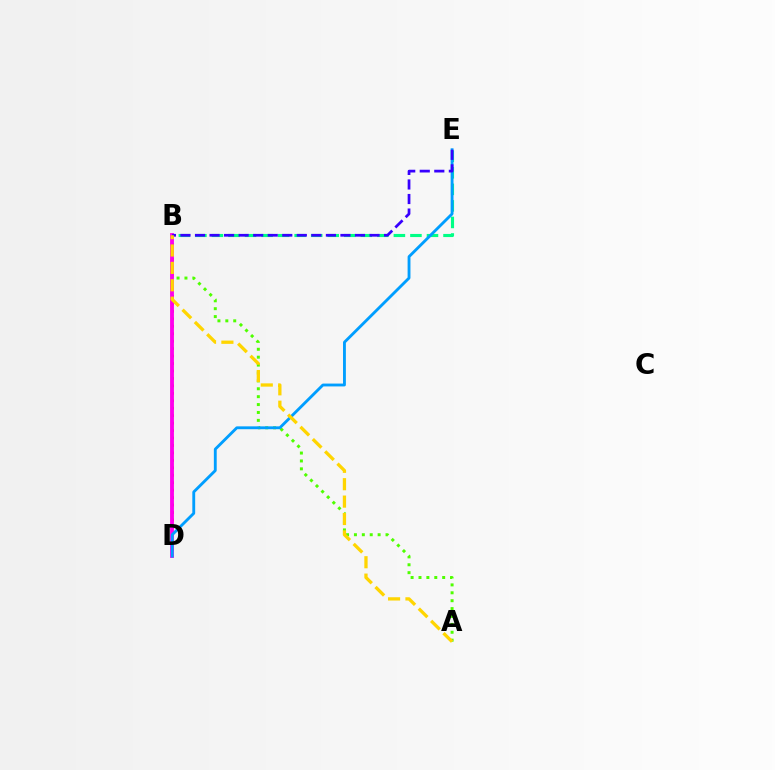{('B', 'D'): [{'color': '#ff0000', 'line_style': 'dotted', 'thickness': 2.02}, {'color': '#ff00ed', 'line_style': 'solid', 'thickness': 2.77}], ('A', 'B'): [{'color': '#4fff00', 'line_style': 'dotted', 'thickness': 2.15}, {'color': '#ffd500', 'line_style': 'dashed', 'thickness': 2.36}], ('B', 'E'): [{'color': '#00ff86', 'line_style': 'dashed', 'thickness': 2.25}, {'color': '#3700ff', 'line_style': 'dashed', 'thickness': 1.98}], ('D', 'E'): [{'color': '#009eff', 'line_style': 'solid', 'thickness': 2.05}]}